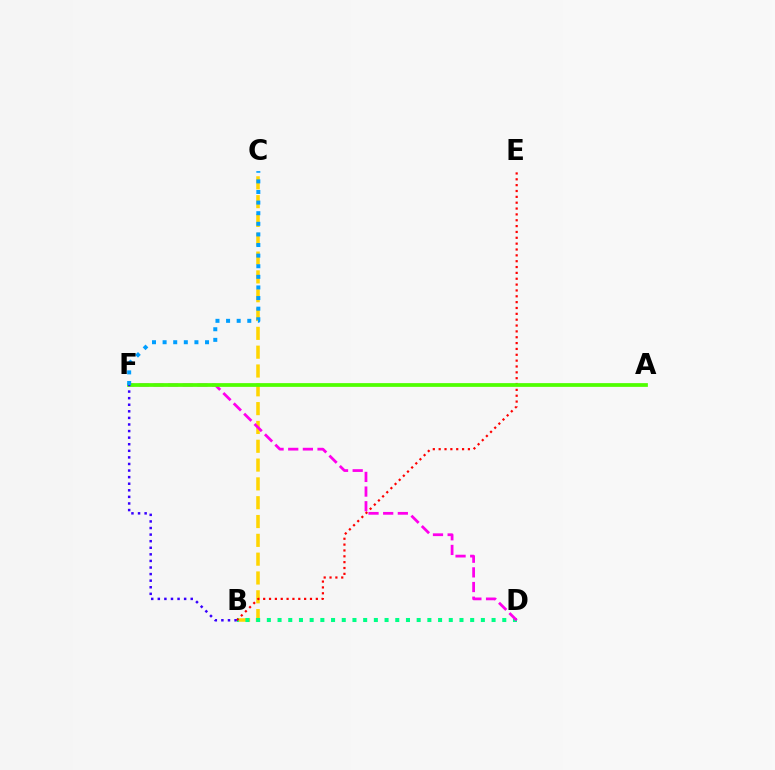{('B', 'C'): [{'color': '#ffd500', 'line_style': 'dashed', 'thickness': 2.56}], ('B', 'D'): [{'color': '#00ff86', 'line_style': 'dotted', 'thickness': 2.91}], ('D', 'F'): [{'color': '#ff00ed', 'line_style': 'dashed', 'thickness': 1.99}], ('B', 'E'): [{'color': '#ff0000', 'line_style': 'dotted', 'thickness': 1.59}], ('A', 'F'): [{'color': '#4fff00', 'line_style': 'solid', 'thickness': 2.69}], ('C', 'F'): [{'color': '#009eff', 'line_style': 'dotted', 'thickness': 2.88}], ('B', 'F'): [{'color': '#3700ff', 'line_style': 'dotted', 'thickness': 1.79}]}